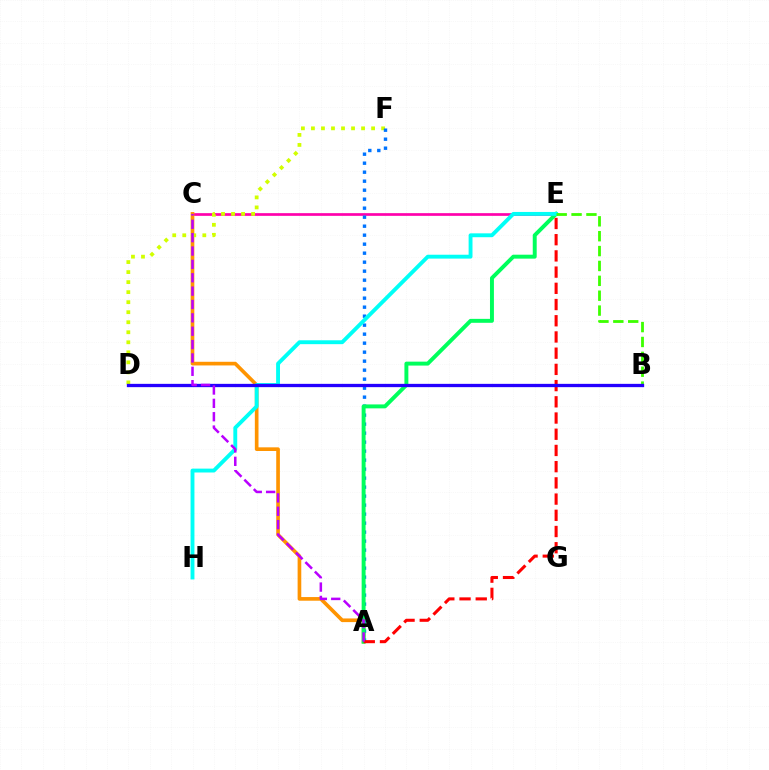{('C', 'E'): [{'color': '#ff00ac', 'line_style': 'solid', 'thickness': 1.94}], ('A', 'C'): [{'color': '#ff9400', 'line_style': 'solid', 'thickness': 2.64}, {'color': '#b900ff', 'line_style': 'dashed', 'thickness': 1.82}], ('D', 'F'): [{'color': '#d1ff00', 'line_style': 'dotted', 'thickness': 2.72}], ('A', 'F'): [{'color': '#0074ff', 'line_style': 'dotted', 'thickness': 2.44}], ('A', 'E'): [{'color': '#00ff5c', 'line_style': 'solid', 'thickness': 2.83}, {'color': '#ff0000', 'line_style': 'dashed', 'thickness': 2.2}], ('E', 'H'): [{'color': '#00fff6', 'line_style': 'solid', 'thickness': 2.79}], ('B', 'E'): [{'color': '#3dff00', 'line_style': 'dashed', 'thickness': 2.02}], ('B', 'D'): [{'color': '#2500ff', 'line_style': 'solid', 'thickness': 2.37}]}